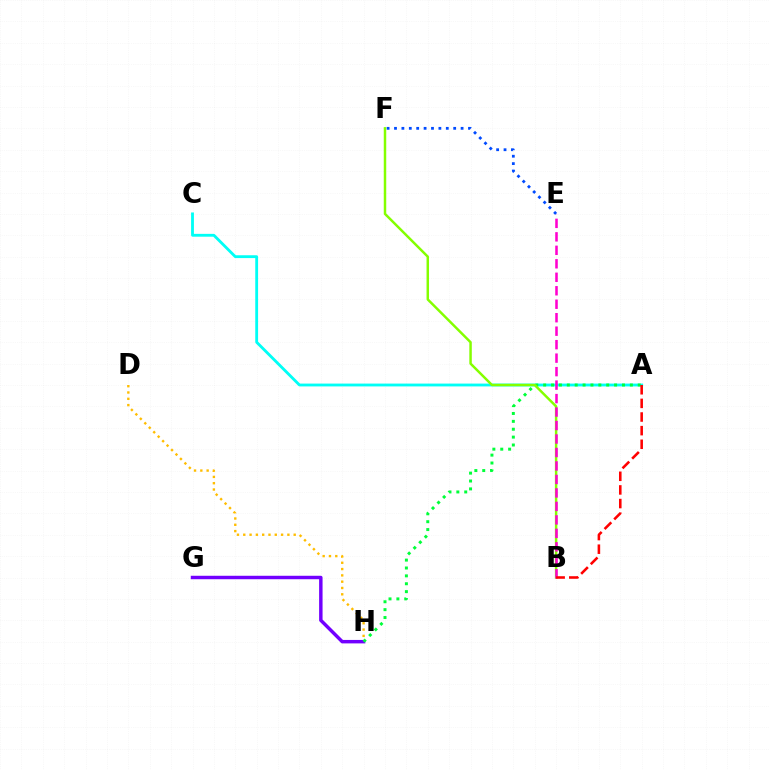{('D', 'H'): [{'color': '#ffbd00', 'line_style': 'dotted', 'thickness': 1.71}], ('G', 'H'): [{'color': '#7200ff', 'line_style': 'solid', 'thickness': 2.49}], ('A', 'C'): [{'color': '#00fff6', 'line_style': 'solid', 'thickness': 2.04}], ('E', 'F'): [{'color': '#004bff', 'line_style': 'dotted', 'thickness': 2.01}], ('A', 'H'): [{'color': '#00ff39', 'line_style': 'dotted', 'thickness': 2.14}], ('B', 'F'): [{'color': '#84ff00', 'line_style': 'solid', 'thickness': 1.78}], ('B', 'E'): [{'color': '#ff00cf', 'line_style': 'dashed', 'thickness': 1.83}], ('A', 'B'): [{'color': '#ff0000', 'line_style': 'dashed', 'thickness': 1.85}]}